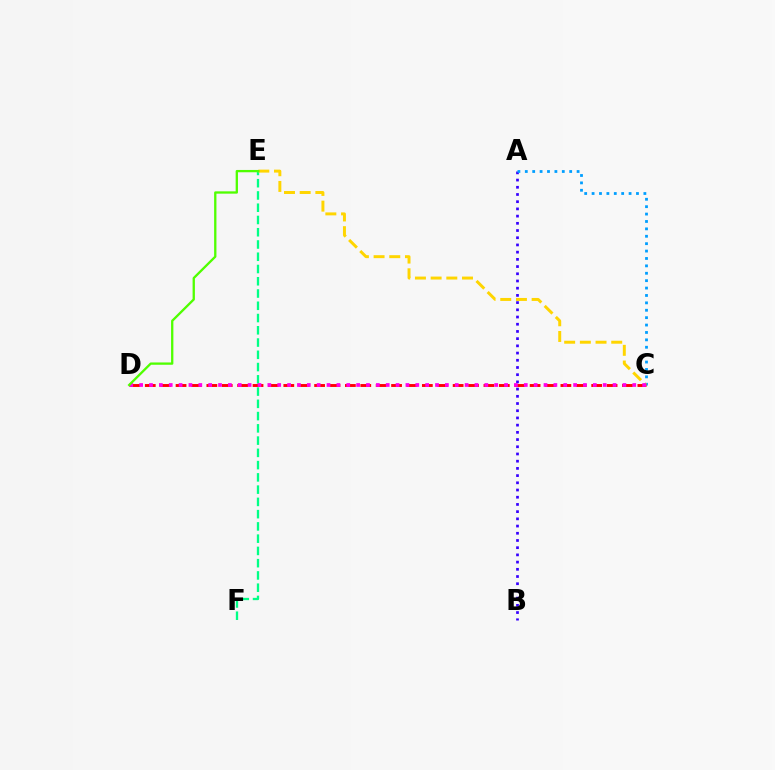{('A', 'B'): [{'color': '#3700ff', 'line_style': 'dotted', 'thickness': 1.96}], ('E', 'F'): [{'color': '#00ff86', 'line_style': 'dashed', 'thickness': 1.67}], ('A', 'C'): [{'color': '#009eff', 'line_style': 'dotted', 'thickness': 2.01}], ('C', 'D'): [{'color': '#ff0000', 'line_style': 'dashed', 'thickness': 2.09}, {'color': '#ff00ed', 'line_style': 'dotted', 'thickness': 2.68}], ('C', 'E'): [{'color': '#ffd500', 'line_style': 'dashed', 'thickness': 2.13}], ('D', 'E'): [{'color': '#4fff00', 'line_style': 'solid', 'thickness': 1.66}]}